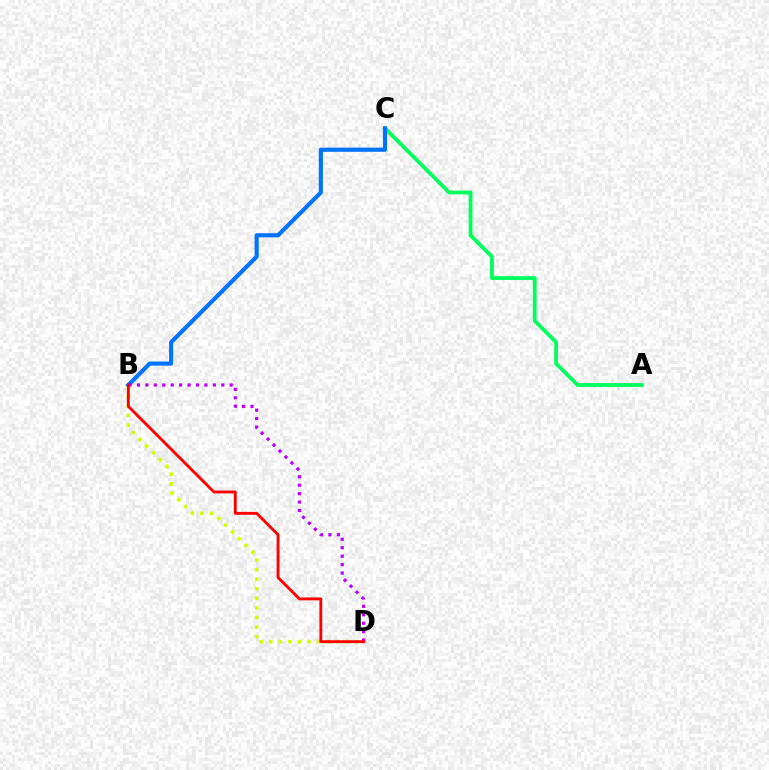{('A', 'C'): [{'color': '#00ff5c', 'line_style': 'solid', 'thickness': 2.73}], ('B', 'D'): [{'color': '#d1ff00', 'line_style': 'dotted', 'thickness': 2.6}, {'color': '#b900ff', 'line_style': 'dotted', 'thickness': 2.29}, {'color': '#ff0000', 'line_style': 'solid', 'thickness': 2.06}], ('B', 'C'): [{'color': '#0074ff', 'line_style': 'solid', 'thickness': 2.99}]}